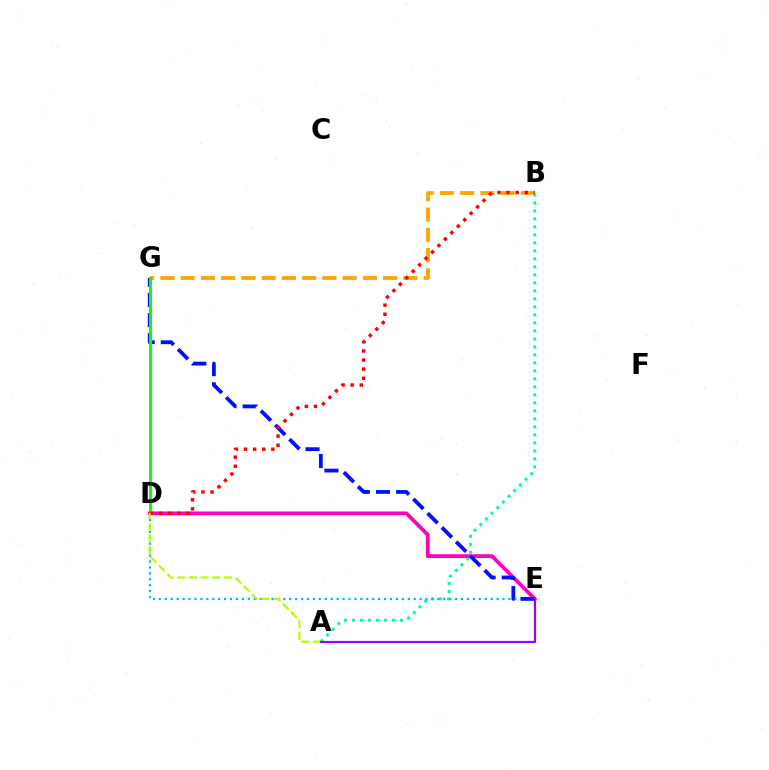{('B', 'G'): [{'color': '#ffa500', 'line_style': 'dashed', 'thickness': 2.75}], ('A', 'B'): [{'color': '#00ff9d', 'line_style': 'dotted', 'thickness': 2.17}], ('D', 'E'): [{'color': '#00b5ff', 'line_style': 'dotted', 'thickness': 1.61}, {'color': '#ff00bd', 'line_style': 'solid', 'thickness': 2.7}], ('E', 'G'): [{'color': '#0010ff', 'line_style': 'dashed', 'thickness': 2.74}], ('D', 'G'): [{'color': '#08ff00', 'line_style': 'solid', 'thickness': 2.11}], ('B', 'D'): [{'color': '#ff0000', 'line_style': 'dotted', 'thickness': 2.47}], ('A', 'D'): [{'color': '#b3ff00', 'line_style': 'dashed', 'thickness': 1.58}], ('A', 'E'): [{'color': '#9b00ff', 'line_style': 'solid', 'thickness': 1.58}]}